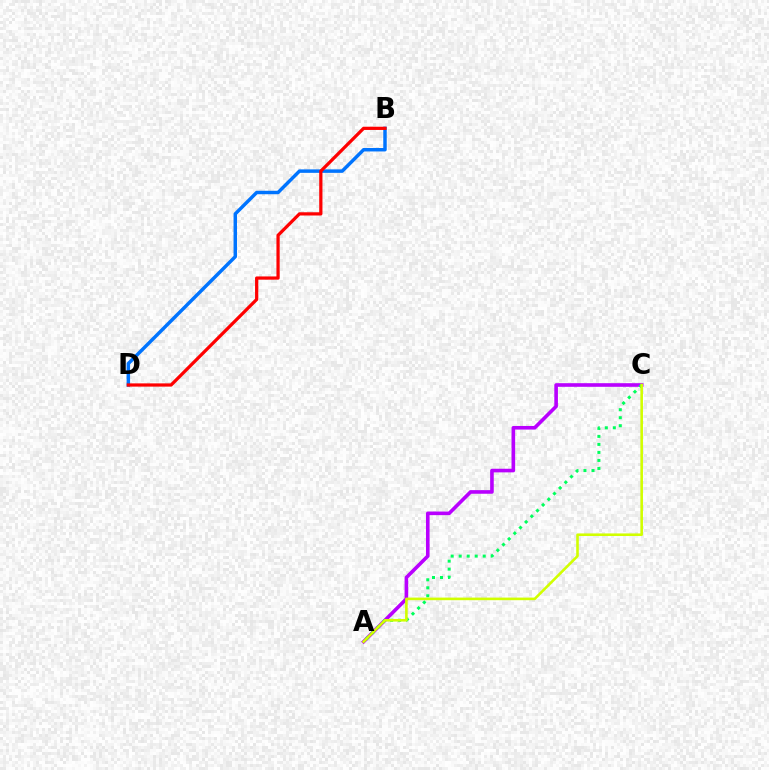{('A', 'C'): [{'color': '#b900ff', 'line_style': 'solid', 'thickness': 2.6}, {'color': '#00ff5c', 'line_style': 'dotted', 'thickness': 2.18}, {'color': '#d1ff00', 'line_style': 'solid', 'thickness': 1.87}], ('B', 'D'): [{'color': '#0074ff', 'line_style': 'solid', 'thickness': 2.49}, {'color': '#ff0000', 'line_style': 'solid', 'thickness': 2.33}]}